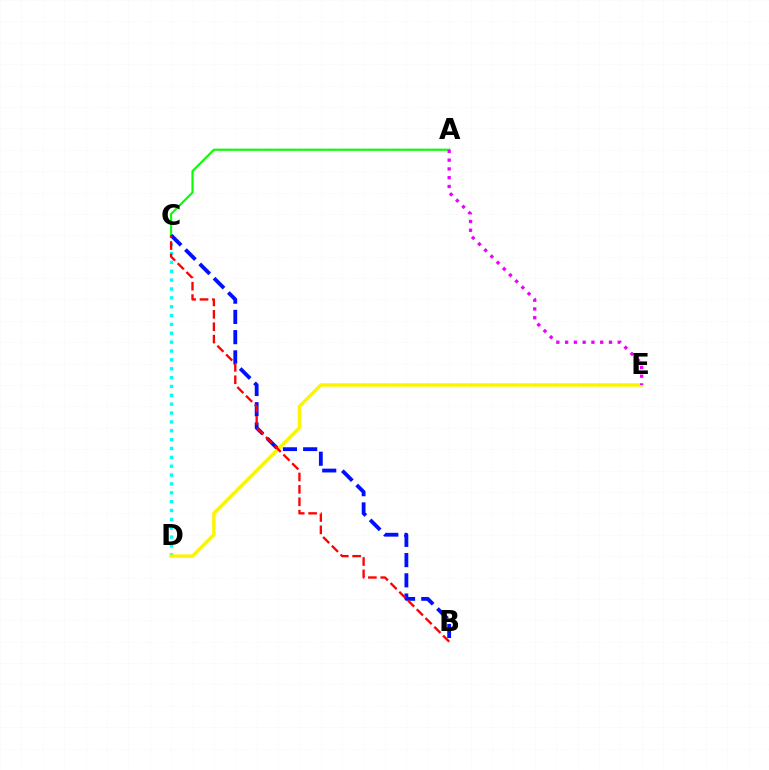{('C', 'D'): [{'color': '#00fff6', 'line_style': 'dotted', 'thickness': 2.41}], ('A', 'C'): [{'color': '#08ff00', 'line_style': 'solid', 'thickness': 1.55}], ('B', 'C'): [{'color': '#0010ff', 'line_style': 'dashed', 'thickness': 2.75}, {'color': '#ff0000', 'line_style': 'dashed', 'thickness': 1.68}], ('D', 'E'): [{'color': '#fcf500', 'line_style': 'solid', 'thickness': 2.47}], ('A', 'E'): [{'color': '#ee00ff', 'line_style': 'dotted', 'thickness': 2.38}]}